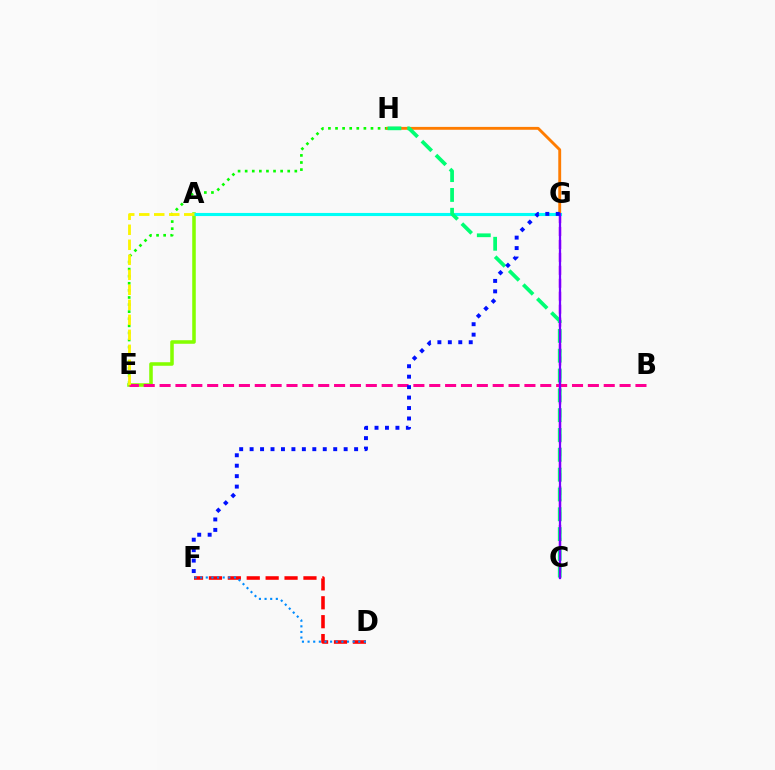{('E', 'H'): [{'color': '#08ff00', 'line_style': 'dotted', 'thickness': 1.93}], ('G', 'H'): [{'color': '#ff7c00', 'line_style': 'solid', 'thickness': 2.07}], ('A', 'E'): [{'color': '#84ff00', 'line_style': 'solid', 'thickness': 2.55}, {'color': '#fcf500', 'line_style': 'dashed', 'thickness': 2.04}], ('D', 'F'): [{'color': '#ff0000', 'line_style': 'dashed', 'thickness': 2.57}, {'color': '#008cff', 'line_style': 'dotted', 'thickness': 1.53}], ('C', 'G'): [{'color': '#ee00ff', 'line_style': 'dashed', 'thickness': 1.76}, {'color': '#7200ff', 'line_style': 'solid', 'thickness': 1.62}], ('A', 'G'): [{'color': '#00fff6', 'line_style': 'solid', 'thickness': 2.24}], ('C', 'H'): [{'color': '#00ff74', 'line_style': 'dashed', 'thickness': 2.69}], ('B', 'E'): [{'color': '#ff0094', 'line_style': 'dashed', 'thickness': 2.15}], ('F', 'G'): [{'color': '#0010ff', 'line_style': 'dotted', 'thickness': 2.84}]}